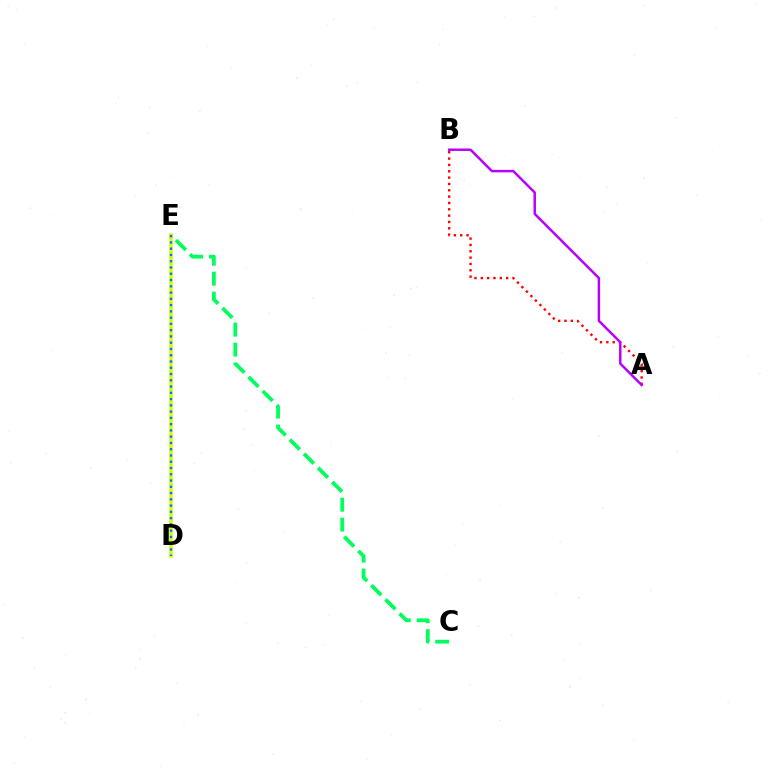{('C', 'E'): [{'color': '#00ff5c', 'line_style': 'dashed', 'thickness': 2.71}], ('D', 'E'): [{'color': '#d1ff00', 'line_style': 'solid', 'thickness': 2.57}, {'color': '#0074ff', 'line_style': 'dotted', 'thickness': 1.7}], ('A', 'B'): [{'color': '#ff0000', 'line_style': 'dotted', 'thickness': 1.72}, {'color': '#b900ff', 'line_style': 'solid', 'thickness': 1.78}]}